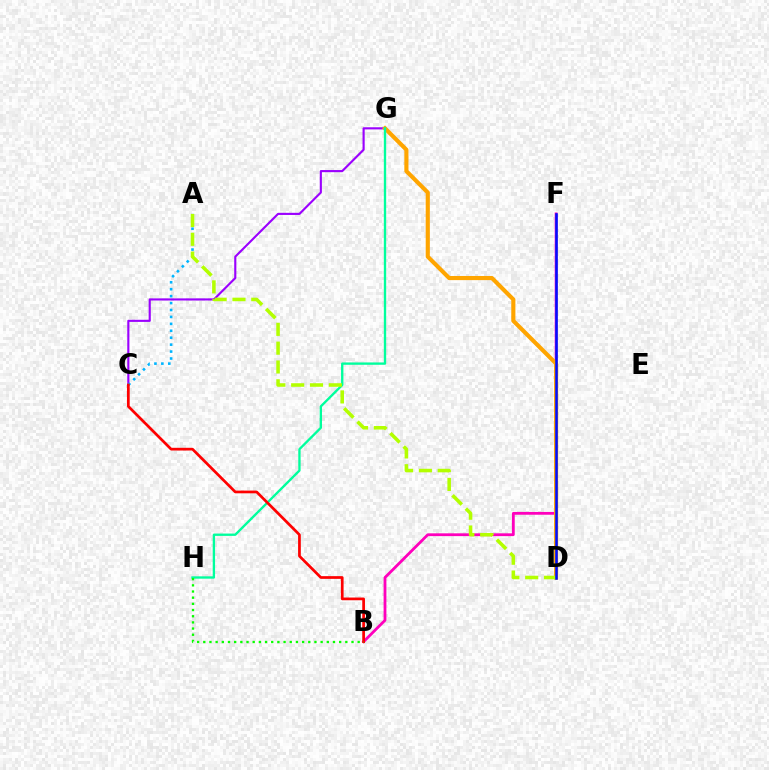{('B', 'F'): [{'color': '#ff00bd', 'line_style': 'solid', 'thickness': 2.01}], ('C', 'G'): [{'color': '#9b00ff', 'line_style': 'solid', 'thickness': 1.54}], ('D', 'G'): [{'color': '#ffa500', 'line_style': 'solid', 'thickness': 2.97}], ('G', 'H'): [{'color': '#00ff9d', 'line_style': 'solid', 'thickness': 1.69}], ('A', 'C'): [{'color': '#00b5ff', 'line_style': 'dotted', 'thickness': 1.88}], ('A', 'D'): [{'color': '#b3ff00', 'line_style': 'dashed', 'thickness': 2.56}], ('B', 'C'): [{'color': '#ff0000', 'line_style': 'solid', 'thickness': 1.96}], ('B', 'H'): [{'color': '#08ff00', 'line_style': 'dotted', 'thickness': 1.68}], ('D', 'F'): [{'color': '#0010ff', 'line_style': 'solid', 'thickness': 1.84}]}